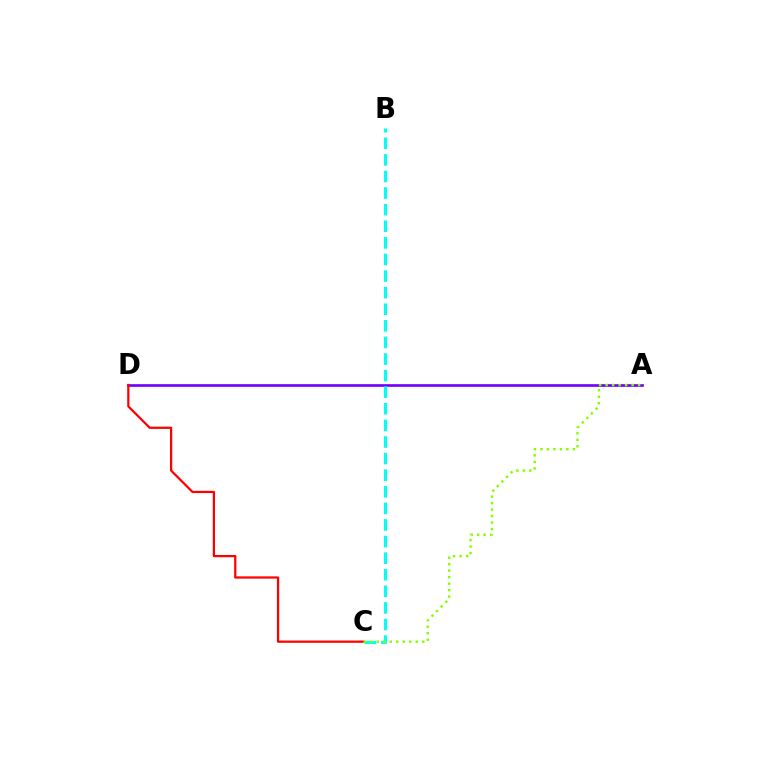{('A', 'D'): [{'color': '#7200ff', 'line_style': 'solid', 'thickness': 1.93}], ('C', 'D'): [{'color': '#ff0000', 'line_style': 'solid', 'thickness': 1.61}], ('B', 'C'): [{'color': '#00fff6', 'line_style': 'dashed', 'thickness': 2.25}], ('A', 'C'): [{'color': '#84ff00', 'line_style': 'dotted', 'thickness': 1.76}]}